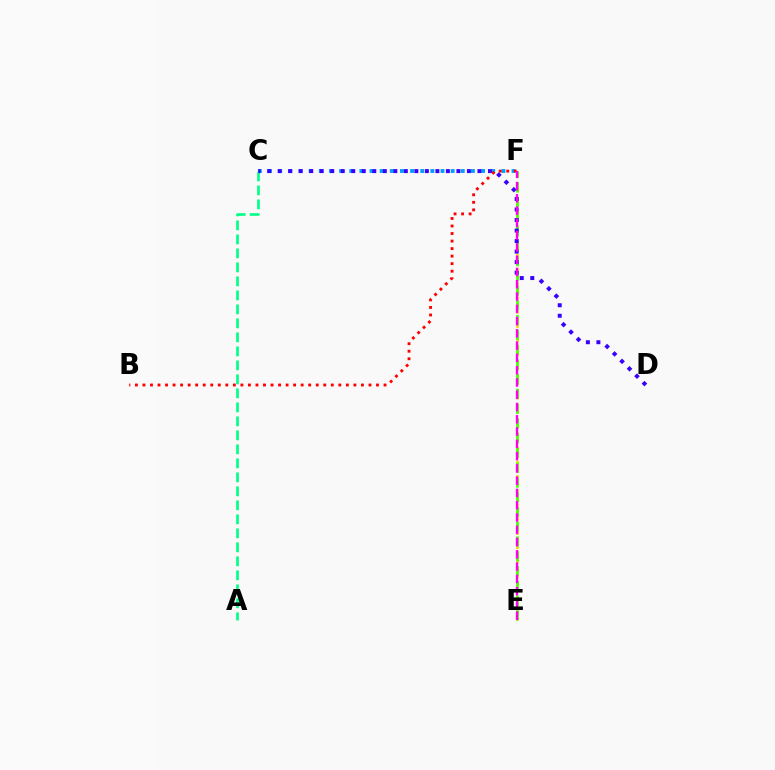{('C', 'F'): [{'color': '#009eff', 'line_style': 'dotted', 'thickness': 2.76}], ('A', 'C'): [{'color': '#00ff86', 'line_style': 'dashed', 'thickness': 1.9}], ('E', 'F'): [{'color': '#ffd500', 'line_style': 'dotted', 'thickness': 1.94}, {'color': '#4fff00', 'line_style': 'dashed', 'thickness': 2.0}, {'color': '#ff00ed', 'line_style': 'dashed', 'thickness': 1.67}], ('C', 'D'): [{'color': '#3700ff', 'line_style': 'dotted', 'thickness': 2.86}], ('B', 'F'): [{'color': '#ff0000', 'line_style': 'dotted', 'thickness': 2.05}]}